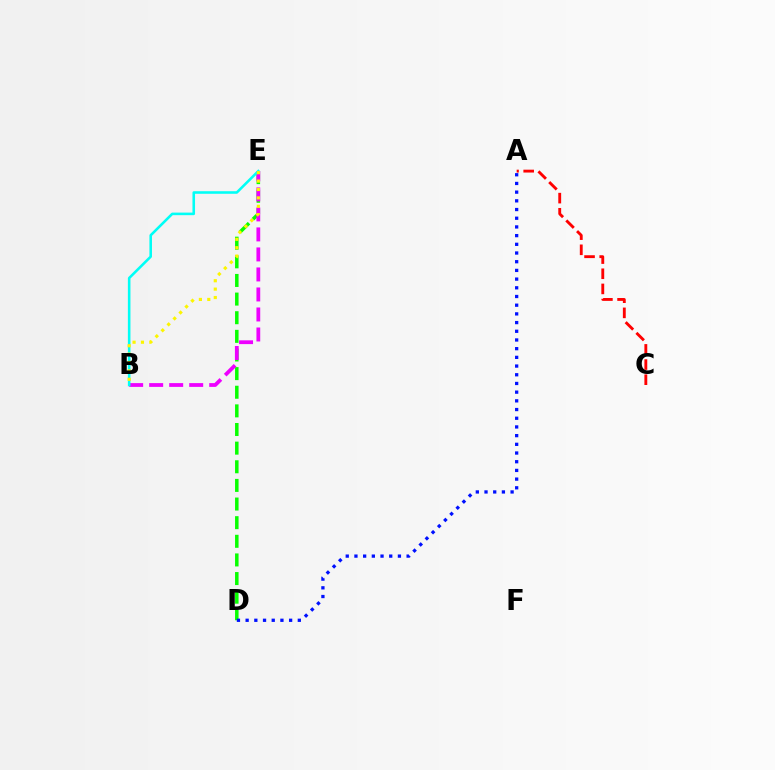{('D', 'E'): [{'color': '#08ff00', 'line_style': 'dashed', 'thickness': 2.53}], ('A', 'D'): [{'color': '#0010ff', 'line_style': 'dotted', 'thickness': 2.36}], ('A', 'C'): [{'color': '#ff0000', 'line_style': 'dashed', 'thickness': 2.06}], ('B', 'E'): [{'color': '#ee00ff', 'line_style': 'dashed', 'thickness': 2.72}, {'color': '#00fff6', 'line_style': 'solid', 'thickness': 1.85}, {'color': '#fcf500', 'line_style': 'dotted', 'thickness': 2.28}]}